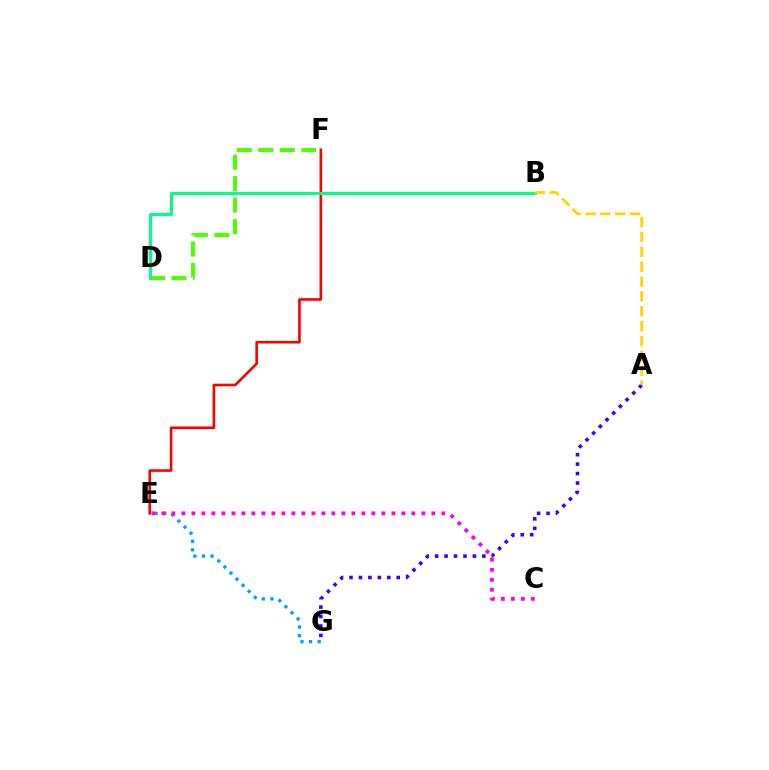{('E', 'F'): [{'color': '#ff0000', 'line_style': 'solid', 'thickness': 1.88}], ('D', 'F'): [{'color': '#4fff00', 'line_style': 'dashed', 'thickness': 2.92}], ('E', 'G'): [{'color': '#009eff', 'line_style': 'dotted', 'thickness': 2.34}], ('A', 'G'): [{'color': '#3700ff', 'line_style': 'dotted', 'thickness': 2.57}], ('C', 'E'): [{'color': '#ff00ed', 'line_style': 'dotted', 'thickness': 2.72}], ('B', 'D'): [{'color': '#00ff86', 'line_style': 'solid', 'thickness': 2.18}], ('A', 'B'): [{'color': '#ffd500', 'line_style': 'dashed', 'thickness': 2.02}]}